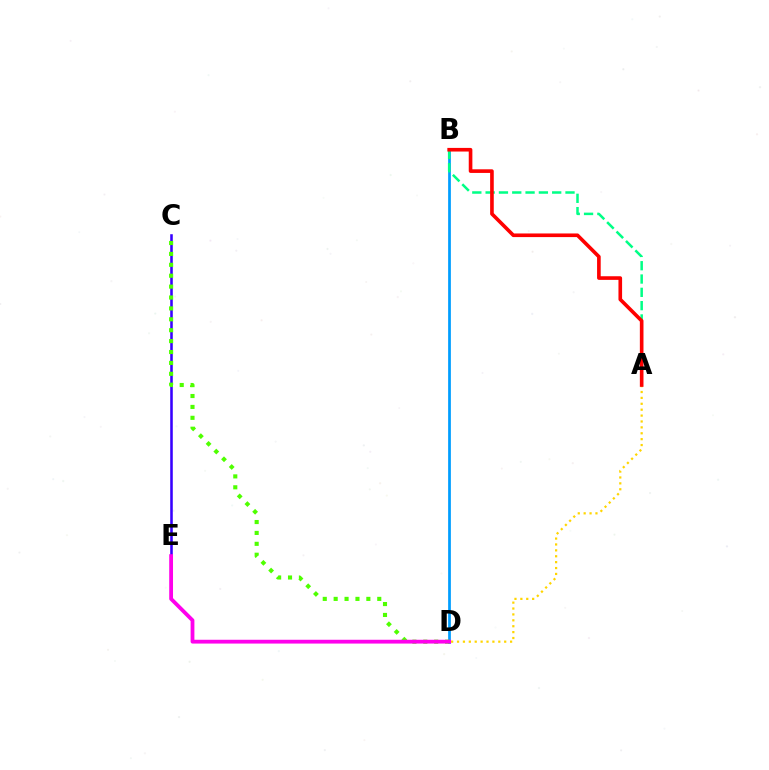{('C', 'E'): [{'color': '#3700ff', 'line_style': 'solid', 'thickness': 1.85}], ('B', 'D'): [{'color': '#009eff', 'line_style': 'solid', 'thickness': 1.97}], ('C', 'D'): [{'color': '#4fff00', 'line_style': 'dotted', 'thickness': 2.96}], ('D', 'E'): [{'color': '#ff00ed', 'line_style': 'solid', 'thickness': 2.74}], ('A', 'B'): [{'color': '#00ff86', 'line_style': 'dashed', 'thickness': 1.81}, {'color': '#ff0000', 'line_style': 'solid', 'thickness': 2.61}], ('A', 'D'): [{'color': '#ffd500', 'line_style': 'dotted', 'thickness': 1.6}]}